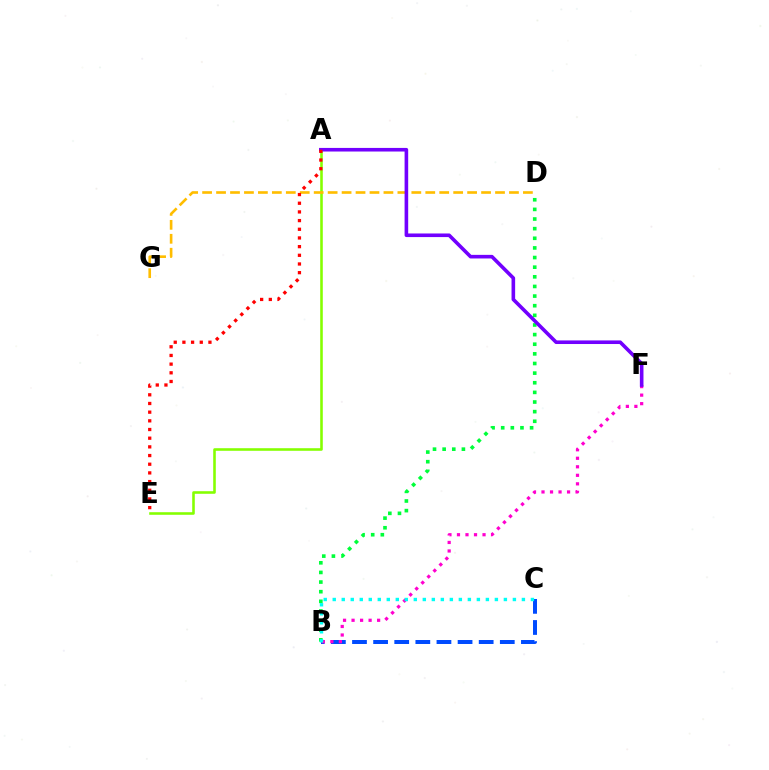{('B', 'D'): [{'color': '#00ff39', 'line_style': 'dotted', 'thickness': 2.62}], ('B', 'C'): [{'color': '#004bff', 'line_style': 'dashed', 'thickness': 2.87}, {'color': '#00fff6', 'line_style': 'dotted', 'thickness': 2.45}], ('A', 'E'): [{'color': '#84ff00', 'line_style': 'solid', 'thickness': 1.86}, {'color': '#ff0000', 'line_style': 'dotted', 'thickness': 2.36}], ('D', 'G'): [{'color': '#ffbd00', 'line_style': 'dashed', 'thickness': 1.89}], ('B', 'F'): [{'color': '#ff00cf', 'line_style': 'dotted', 'thickness': 2.32}], ('A', 'F'): [{'color': '#7200ff', 'line_style': 'solid', 'thickness': 2.6}]}